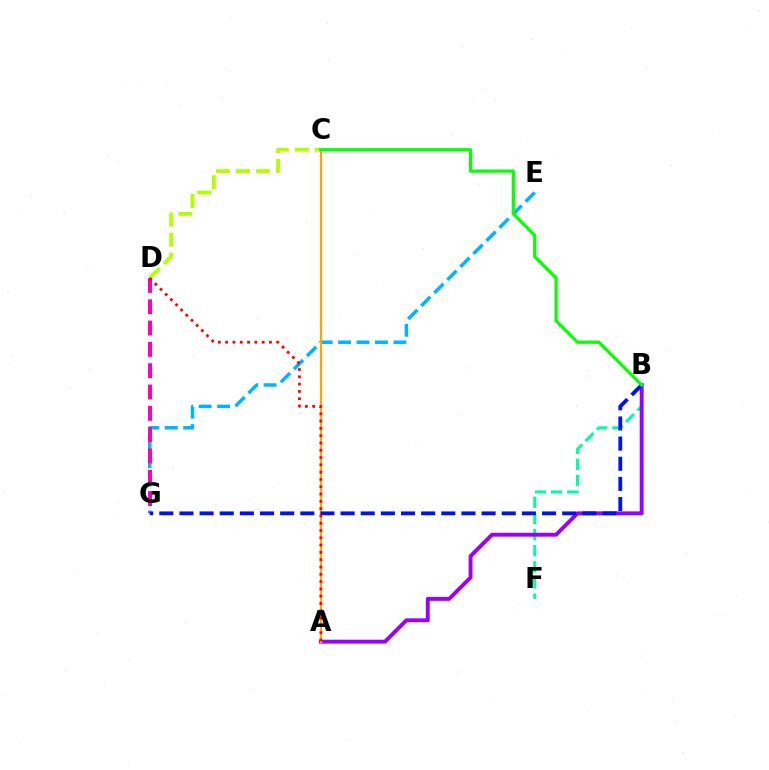{('B', 'F'): [{'color': '#00ff9d', 'line_style': 'dashed', 'thickness': 2.19}], ('A', 'B'): [{'color': '#9b00ff', 'line_style': 'solid', 'thickness': 2.8}], ('E', 'G'): [{'color': '#00b5ff', 'line_style': 'dashed', 'thickness': 2.51}], ('A', 'C'): [{'color': '#ffa500', 'line_style': 'solid', 'thickness': 1.61}], ('D', 'G'): [{'color': '#ff00bd', 'line_style': 'dashed', 'thickness': 2.9}], ('B', 'G'): [{'color': '#0010ff', 'line_style': 'dashed', 'thickness': 2.74}], ('C', 'D'): [{'color': '#b3ff00', 'line_style': 'dashed', 'thickness': 2.73}], ('B', 'C'): [{'color': '#08ff00', 'line_style': 'solid', 'thickness': 2.32}], ('A', 'D'): [{'color': '#ff0000', 'line_style': 'dotted', 'thickness': 1.98}]}